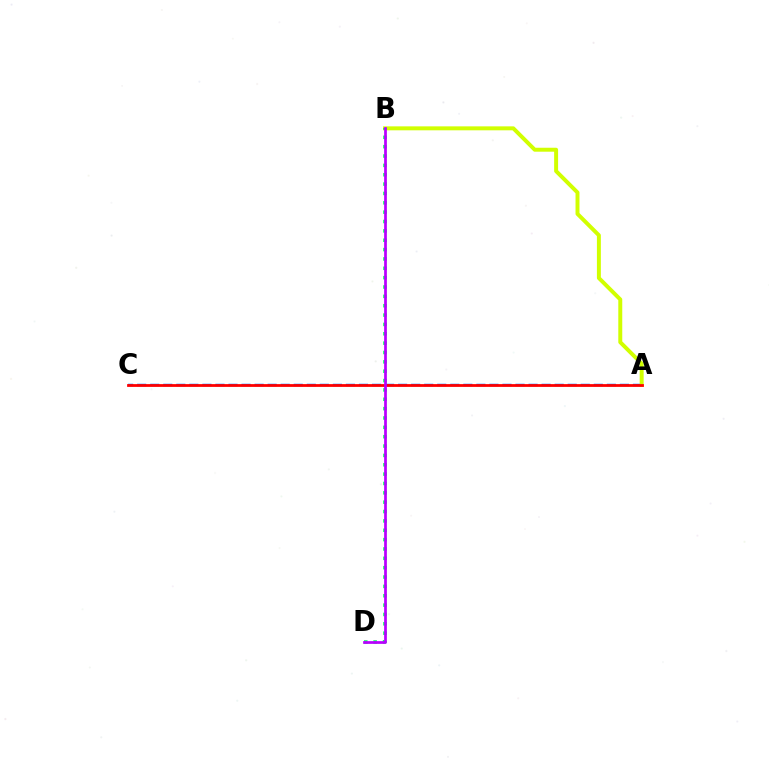{('A', 'C'): [{'color': '#0074ff', 'line_style': 'dashed', 'thickness': 1.77}, {'color': '#ff0000', 'line_style': 'solid', 'thickness': 2.0}], ('A', 'B'): [{'color': '#d1ff00', 'line_style': 'solid', 'thickness': 2.85}], ('B', 'D'): [{'color': '#00ff5c', 'line_style': 'dotted', 'thickness': 2.54}, {'color': '#b900ff', 'line_style': 'solid', 'thickness': 1.96}]}